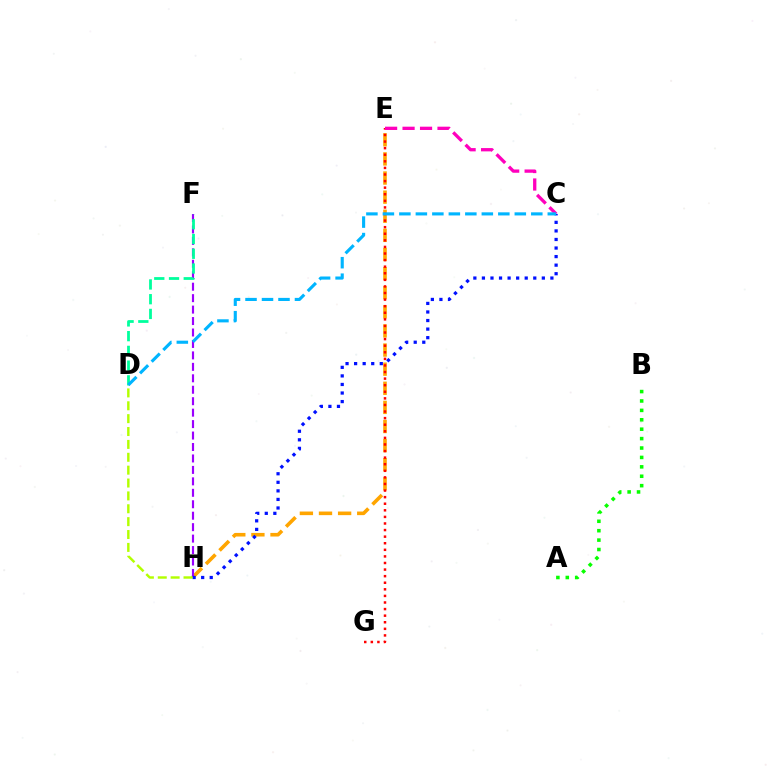{('E', 'H'): [{'color': '#ffa500', 'line_style': 'dashed', 'thickness': 2.6}], ('F', 'H'): [{'color': '#9b00ff', 'line_style': 'dashed', 'thickness': 1.56}], ('C', 'H'): [{'color': '#0010ff', 'line_style': 'dotted', 'thickness': 2.33}], ('A', 'B'): [{'color': '#08ff00', 'line_style': 'dotted', 'thickness': 2.56}], ('D', 'F'): [{'color': '#00ff9d', 'line_style': 'dashed', 'thickness': 2.0}], ('E', 'G'): [{'color': '#ff0000', 'line_style': 'dotted', 'thickness': 1.79}], ('C', 'E'): [{'color': '#ff00bd', 'line_style': 'dashed', 'thickness': 2.37}], ('C', 'D'): [{'color': '#00b5ff', 'line_style': 'dashed', 'thickness': 2.24}], ('D', 'H'): [{'color': '#b3ff00', 'line_style': 'dashed', 'thickness': 1.75}]}